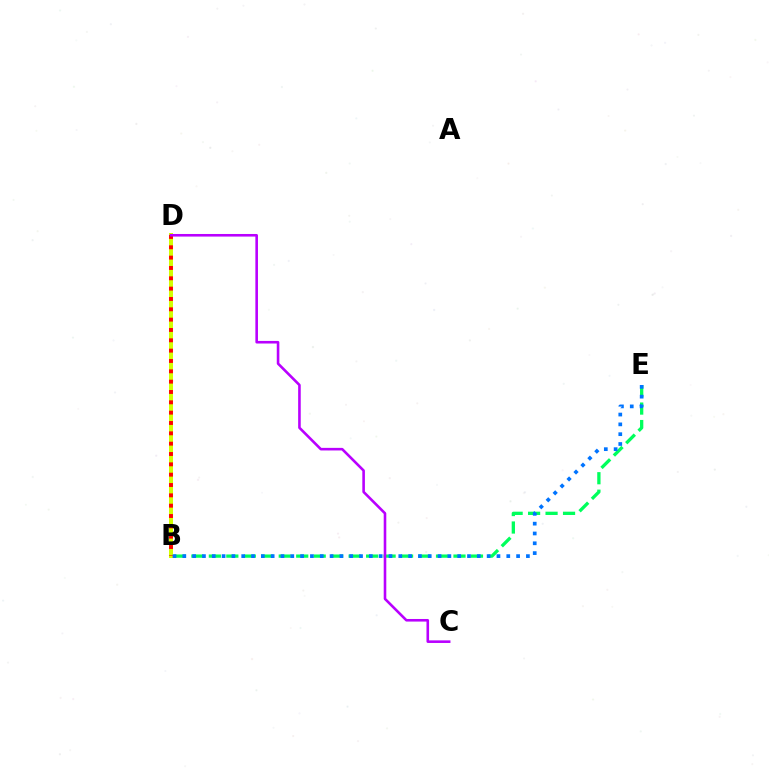{('B', 'D'): [{'color': '#d1ff00', 'line_style': 'solid', 'thickness': 2.88}, {'color': '#ff0000', 'line_style': 'dotted', 'thickness': 2.81}], ('B', 'E'): [{'color': '#00ff5c', 'line_style': 'dashed', 'thickness': 2.37}, {'color': '#0074ff', 'line_style': 'dotted', 'thickness': 2.67}], ('C', 'D'): [{'color': '#b900ff', 'line_style': 'solid', 'thickness': 1.87}]}